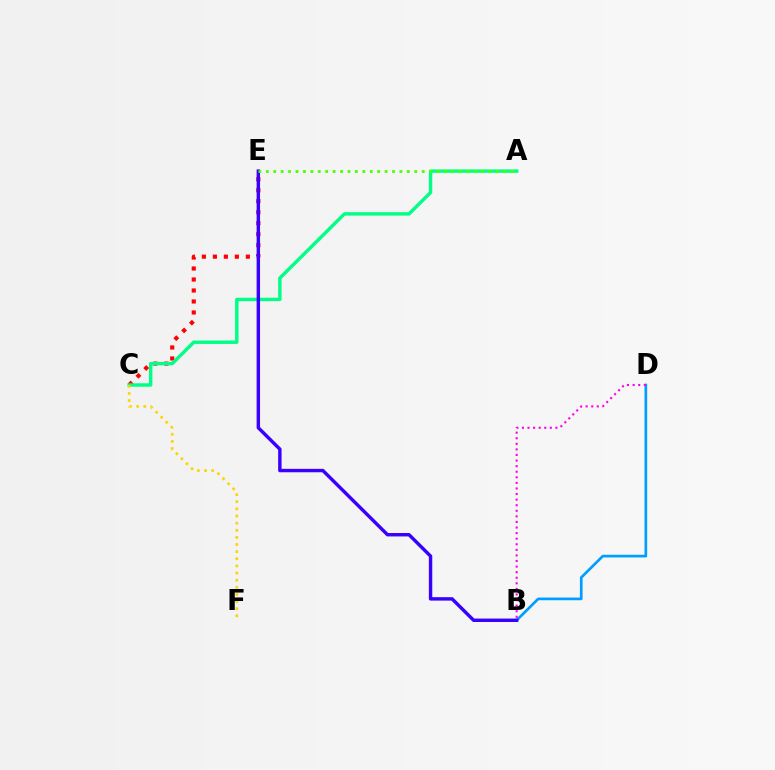{('B', 'D'): [{'color': '#009eff', 'line_style': 'solid', 'thickness': 1.93}, {'color': '#ff00ed', 'line_style': 'dotted', 'thickness': 1.52}], ('C', 'E'): [{'color': '#ff0000', 'line_style': 'dotted', 'thickness': 2.99}], ('A', 'C'): [{'color': '#00ff86', 'line_style': 'solid', 'thickness': 2.46}], ('B', 'E'): [{'color': '#3700ff', 'line_style': 'solid', 'thickness': 2.46}], ('C', 'F'): [{'color': '#ffd500', 'line_style': 'dotted', 'thickness': 1.94}], ('A', 'E'): [{'color': '#4fff00', 'line_style': 'dotted', 'thickness': 2.02}]}